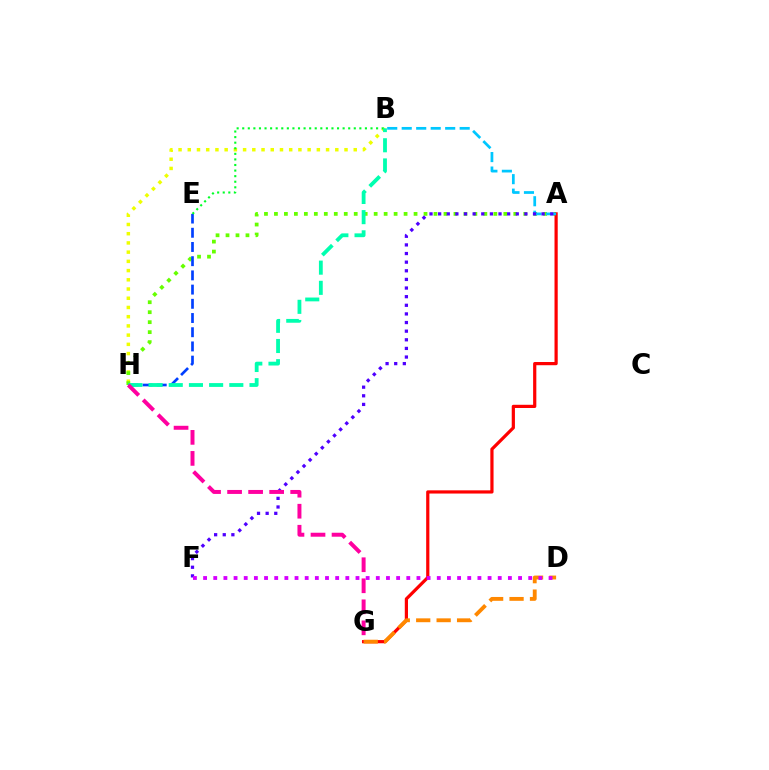{('B', 'H'): [{'color': '#eeff00', 'line_style': 'dotted', 'thickness': 2.51}, {'color': '#00ffaf', 'line_style': 'dashed', 'thickness': 2.74}], ('A', 'H'): [{'color': '#66ff00', 'line_style': 'dotted', 'thickness': 2.71}], ('E', 'H'): [{'color': '#003fff', 'line_style': 'dashed', 'thickness': 1.93}], ('A', 'G'): [{'color': '#ff0000', 'line_style': 'solid', 'thickness': 2.31}], ('B', 'E'): [{'color': '#00ff27', 'line_style': 'dotted', 'thickness': 1.52}], ('A', 'B'): [{'color': '#00c7ff', 'line_style': 'dashed', 'thickness': 1.97}], ('D', 'G'): [{'color': '#ff8800', 'line_style': 'dashed', 'thickness': 2.78}], ('A', 'F'): [{'color': '#4f00ff', 'line_style': 'dotted', 'thickness': 2.34}], ('G', 'H'): [{'color': '#ff00a0', 'line_style': 'dashed', 'thickness': 2.86}], ('D', 'F'): [{'color': '#d600ff', 'line_style': 'dotted', 'thickness': 2.76}]}